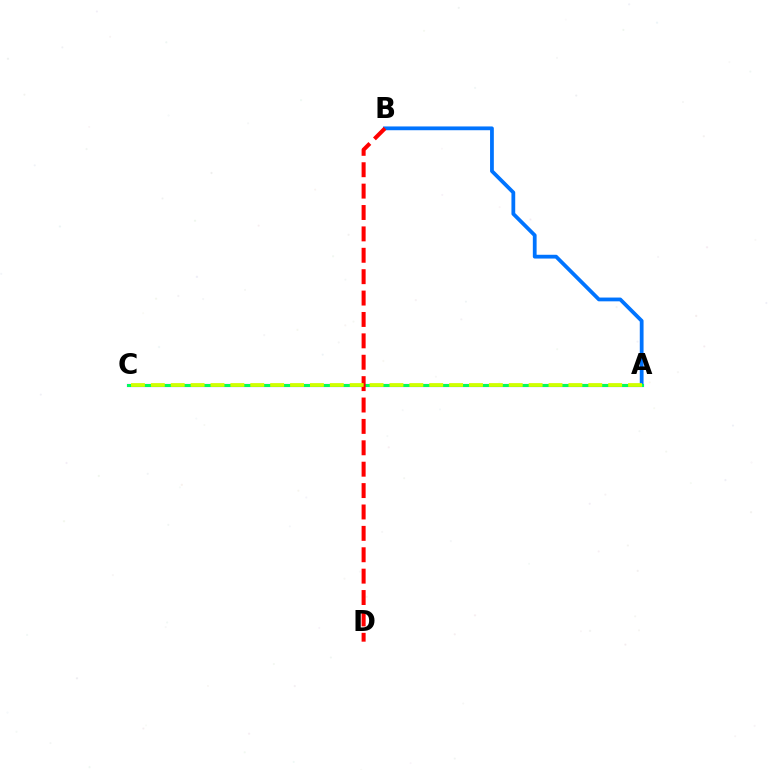{('A', 'C'): [{'color': '#b900ff', 'line_style': 'solid', 'thickness': 2.26}, {'color': '#00ff5c', 'line_style': 'solid', 'thickness': 2.14}, {'color': '#d1ff00', 'line_style': 'dashed', 'thickness': 2.7}], ('A', 'B'): [{'color': '#0074ff', 'line_style': 'solid', 'thickness': 2.72}], ('B', 'D'): [{'color': '#ff0000', 'line_style': 'dashed', 'thickness': 2.91}]}